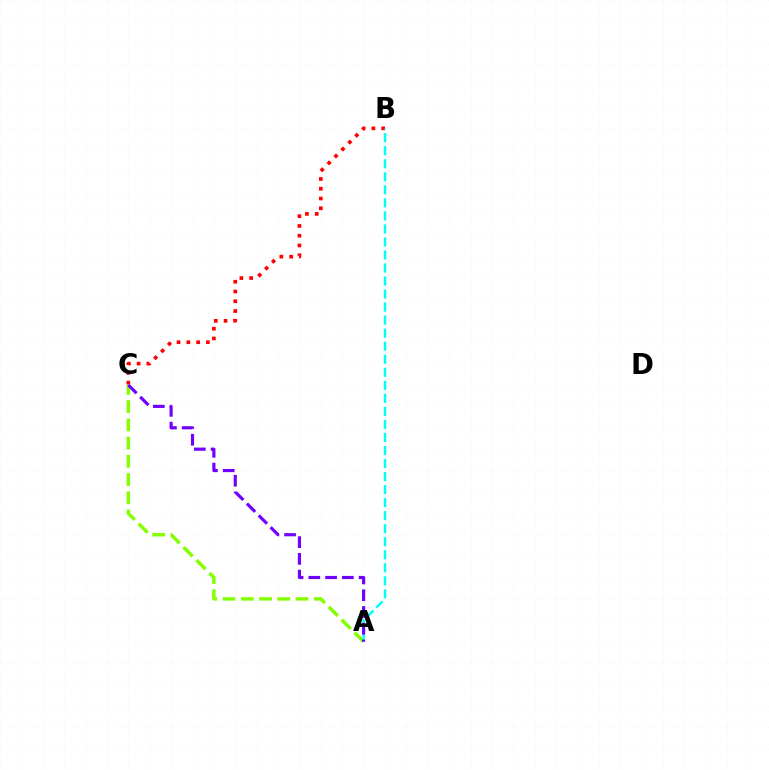{('A', 'C'): [{'color': '#84ff00', 'line_style': 'dashed', 'thickness': 2.48}, {'color': '#7200ff', 'line_style': 'dashed', 'thickness': 2.28}], ('B', 'C'): [{'color': '#ff0000', 'line_style': 'dotted', 'thickness': 2.65}], ('A', 'B'): [{'color': '#00fff6', 'line_style': 'dashed', 'thickness': 1.77}]}